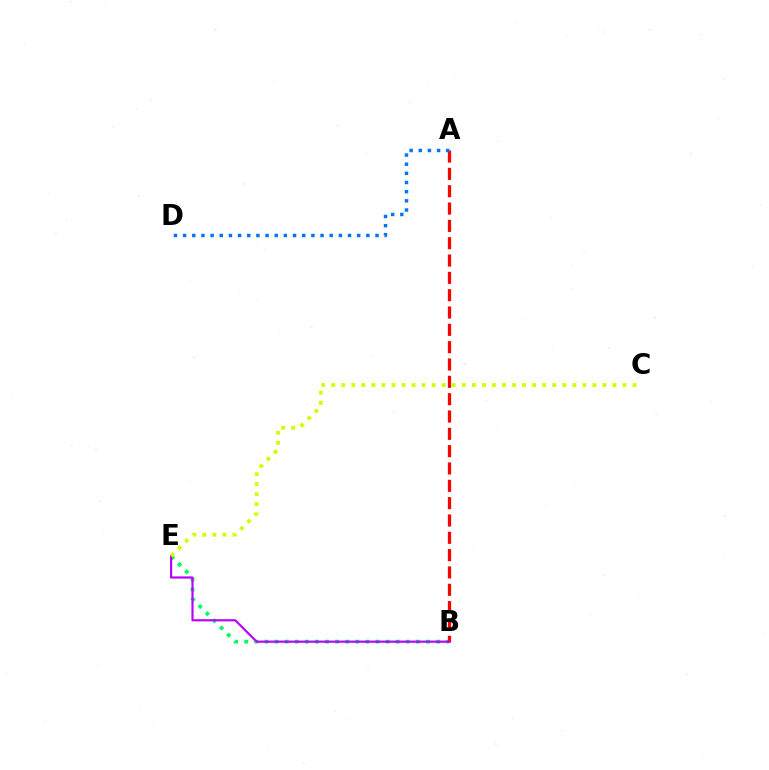{('B', 'E'): [{'color': '#00ff5c', 'line_style': 'dotted', 'thickness': 2.74}, {'color': '#b900ff', 'line_style': 'solid', 'thickness': 1.57}], ('A', 'B'): [{'color': '#ff0000', 'line_style': 'dashed', 'thickness': 2.35}], ('C', 'E'): [{'color': '#d1ff00', 'line_style': 'dotted', 'thickness': 2.73}], ('A', 'D'): [{'color': '#0074ff', 'line_style': 'dotted', 'thickness': 2.49}]}